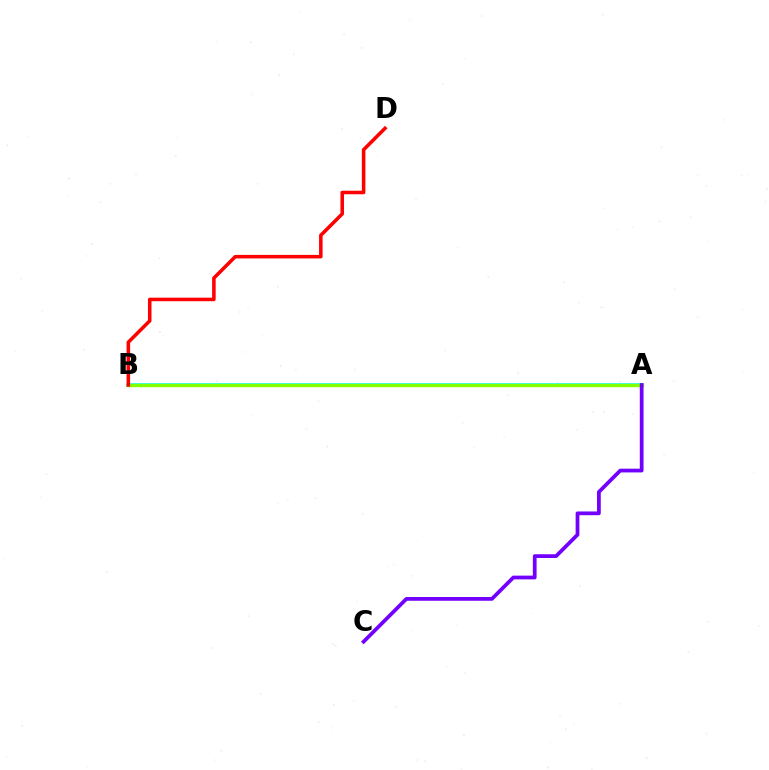{('A', 'B'): [{'color': '#00fff6', 'line_style': 'solid', 'thickness': 2.56}, {'color': '#84ff00', 'line_style': 'solid', 'thickness': 2.43}], ('A', 'C'): [{'color': '#7200ff', 'line_style': 'solid', 'thickness': 2.69}], ('B', 'D'): [{'color': '#ff0000', 'line_style': 'solid', 'thickness': 2.55}]}